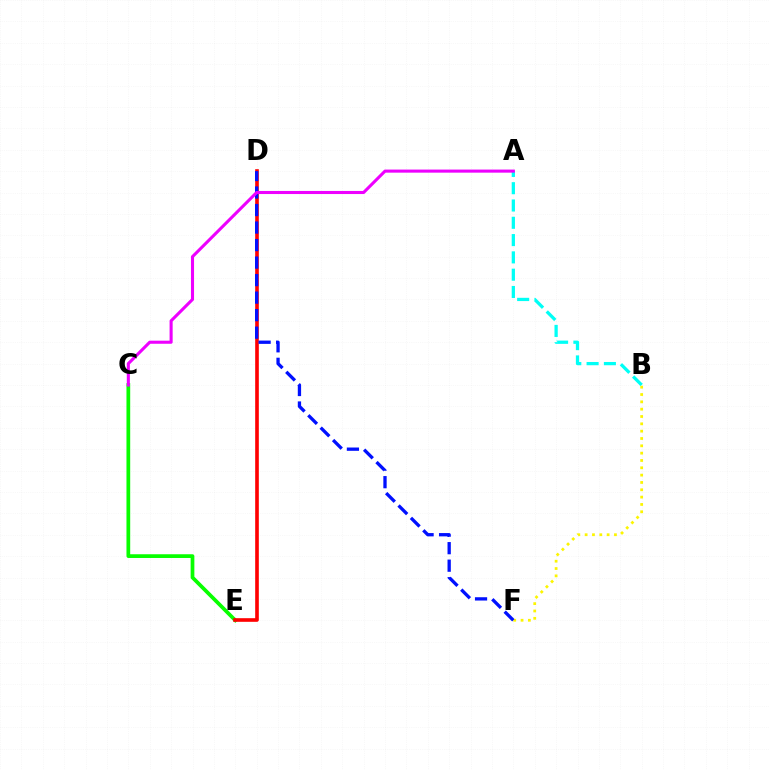{('A', 'B'): [{'color': '#00fff6', 'line_style': 'dashed', 'thickness': 2.35}], ('C', 'E'): [{'color': '#08ff00', 'line_style': 'solid', 'thickness': 2.68}], ('D', 'E'): [{'color': '#ff0000', 'line_style': 'solid', 'thickness': 2.62}], ('B', 'F'): [{'color': '#fcf500', 'line_style': 'dotted', 'thickness': 1.99}], ('D', 'F'): [{'color': '#0010ff', 'line_style': 'dashed', 'thickness': 2.38}], ('A', 'C'): [{'color': '#ee00ff', 'line_style': 'solid', 'thickness': 2.22}]}